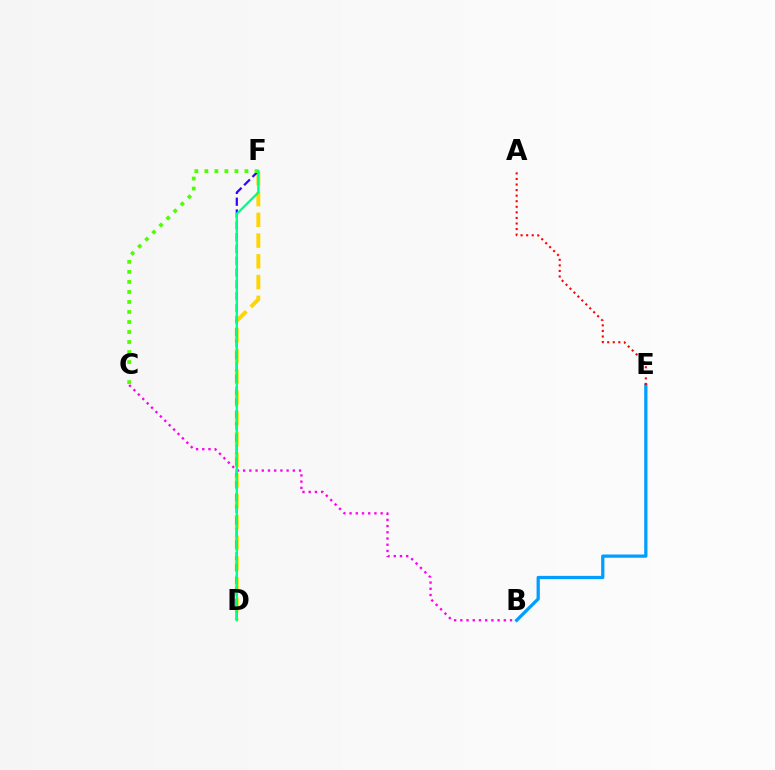{('B', 'C'): [{'color': '#ff00ed', 'line_style': 'dotted', 'thickness': 1.69}], ('D', 'F'): [{'color': '#ffd500', 'line_style': 'dashed', 'thickness': 2.82}, {'color': '#3700ff', 'line_style': 'dashed', 'thickness': 1.6}, {'color': '#00ff86', 'line_style': 'solid', 'thickness': 1.67}], ('B', 'E'): [{'color': '#009eff', 'line_style': 'solid', 'thickness': 2.34}], ('A', 'E'): [{'color': '#ff0000', 'line_style': 'dotted', 'thickness': 1.51}], ('C', 'F'): [{'color': '#4fff00', 'line_style': 'dotted', 'thickness': 2.72}]}